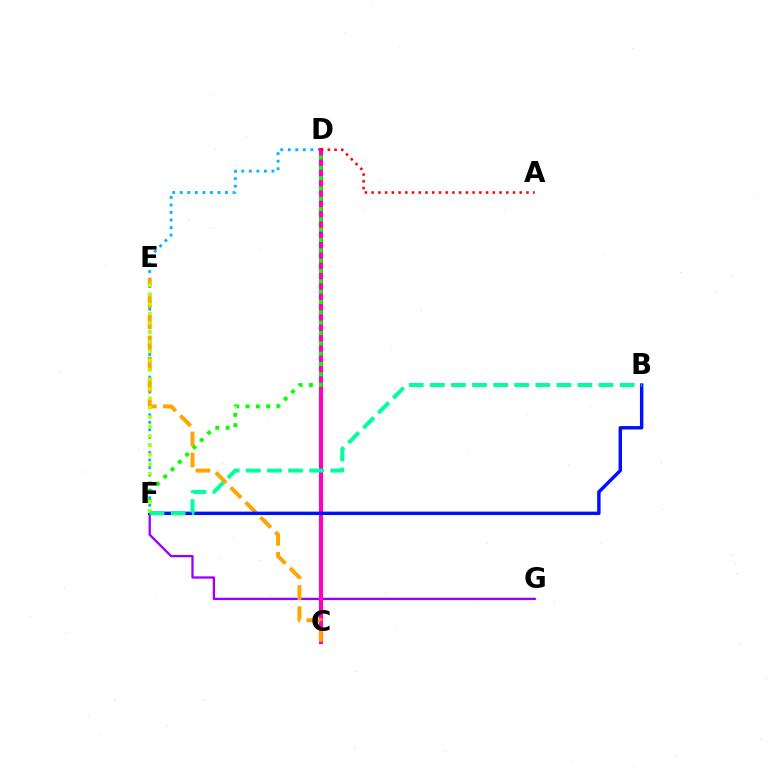{('F', 'G'): [{'color': '#9b00ff', 'line_style': 'solid', 'thickness': 1.67}], ('D', 'F'): [{'color': '#00b5ff', 'line_style': 'dotted', 'thickness': 2.05}, {'color': '#08ff00', 'line_style': 'dotted', 'thickness': 2.81}], ('C', 'D'): [{'color': '#ff00bd', 'line_style': 'solid', 'thickness': 2.98}], ('C', 'E'): [{'color': '#ffa500', 'line_style': 'dashed', 'thickness': 2.86}], ('B', 'F'): [{'color': '#0010ff', 'line_style': 'solid', 'thickness': 2.47}, {'color': '#00ff9d', 'line_style': 'dashed', 'thickness': 2.86}], ('A', 'D'): [{'color': '#ff0000', 'line_style': 'dotted', 'thickness': 1.83}], ('E', 'F'): [{'color': '#b3ff00', 'line_style': 'dotted', 'thickness': 2.56}]}